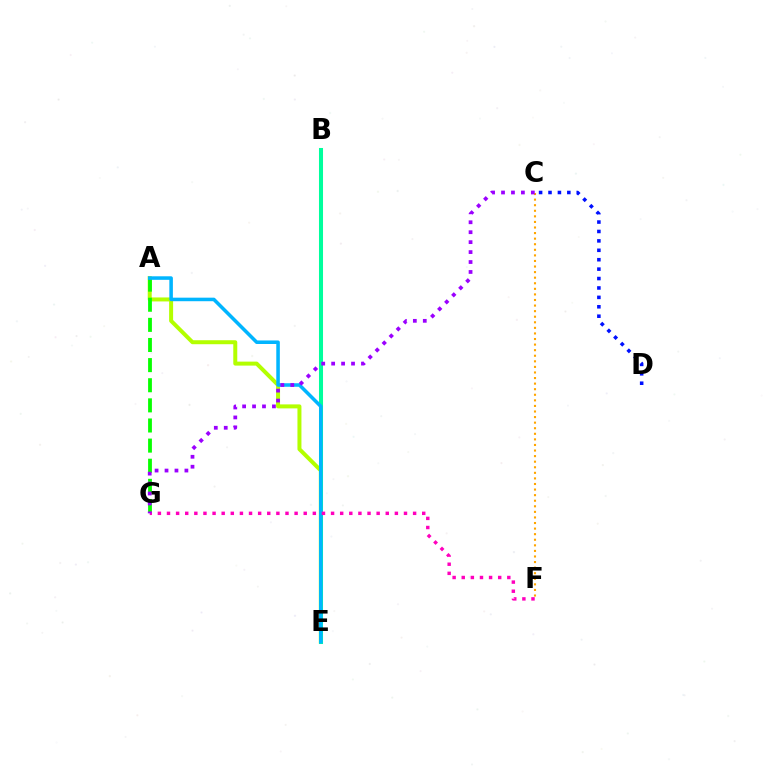{('A', 'E'): [{'color': '#b3ff00', 'line_style': 'solid', 'thickness': 2.87}, {'color': '#00b5ff', 'line_style': 'solid', 'thickness': 2.55}], ('B', 'E'): [{'color': '#ff0000', 'line_style': 'dotted', 'thickness': 2.77}, {'color': '#00ff9d', 'line_style': 'solid', 'thickness': 2.91}], ('A', 'G'): [{'color': '#08ff00', 'line_style': 'dashed', 'thickness': 2.73}], ('C', 'F'): [{'color': '#ffa500', 'line_style': 'dotted', 'thickness': 1.51}], ('C', 'D'): [{'color': '#0010ff', 'line_style': 'dotted', 'thickness': 2.56}], ('F', 'G'): [{'color': '#ff00bd', 'line_style': 'dotted', 'thickness': 2.48}], ('C', 'G'): [{'color': '#9b00ff', 'line_style': 'dotted', 'thickness': 2.7}]}